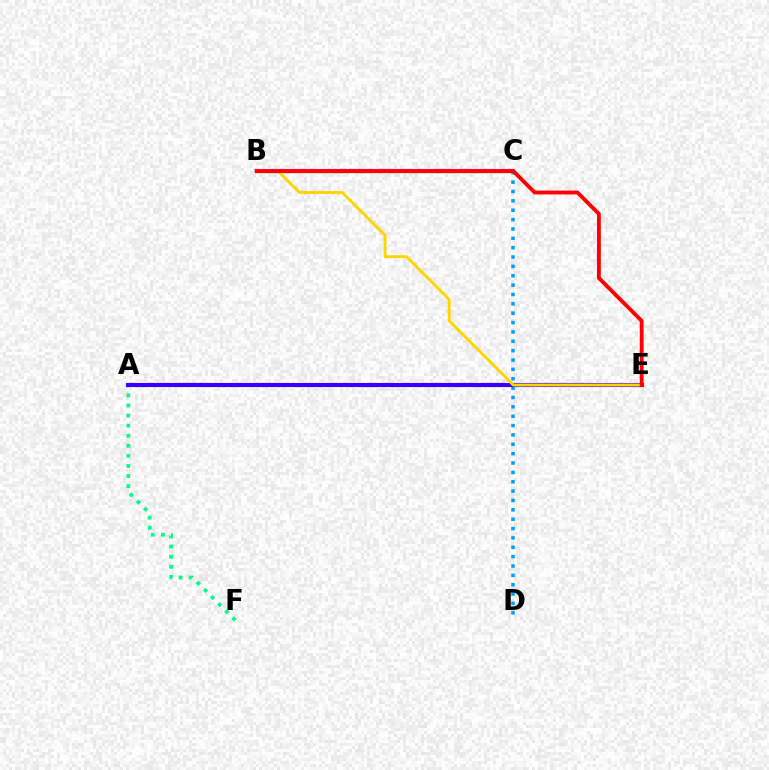{('A', 'F'): [{'color': '#00ff86', 'line_style': 'dotted', 'thickness': 2.74}], ('B', 'C'): [{'color': '#ff00ed', 'line_style': 'solid', 'thickness': 2.97}, {'color': '#4fff00', 'line_style': 'solid', 'thickness': 2.39}], ('C', 'D'): [{'color': '#009eff', 'line_style': 'dotted', 'thickness': 2.54}], ('A', 'E'): [{'color': '#3700ff', 'line_style': 'solid', 'thickness': 2.95}], ('B', 'E'): [{'color': '#ffd500', 'line_style': 'solid', 'thickness': 2.09}, {'color': '#ff0000', 'line_style': 'solid', 'thickness': 2.76}]}